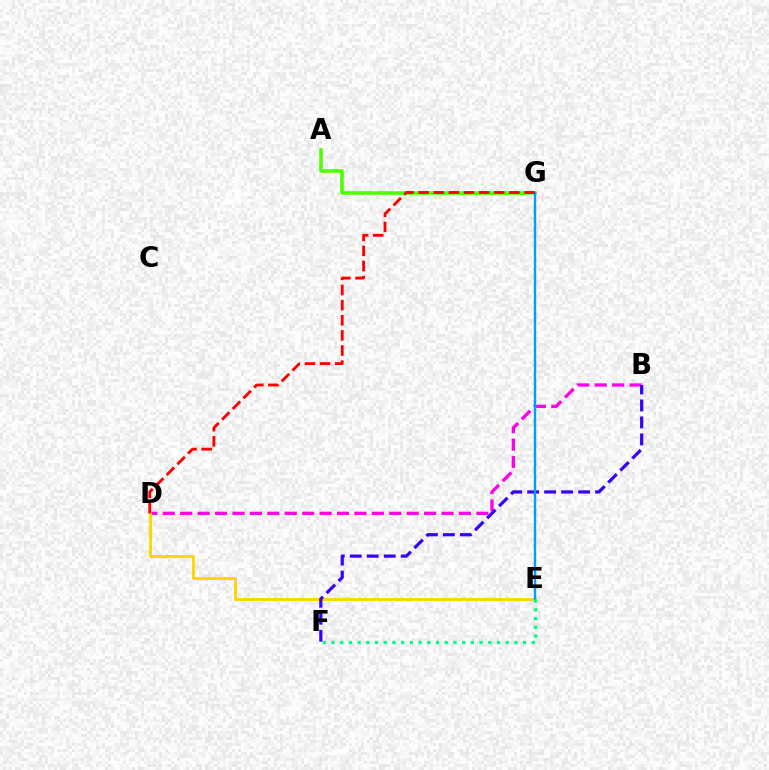{('B', 'D'): [{'color': '#ff00ed', 'line_style': 'dashed', 'thickness': 2.37}], ('D', 'E'): [{'color': '#ffd500', 'line_style': 'solid', 'thickness': 2.07}], ('B', 'F'): [{'color': '#3700ff', 'line_style': 'dashed', 'thickness': 2.31}], ('A', 'G'): [{'color': '#4fff00', 'line_style': 'solid', 'thickness': 2.56}], ('E', 'G'): [{'color': '#009eff', 'line_style': 'solid', 'thickness': 1.73}], ('D', 'G'): [{'color': '#ff0000', 'line_style': 'dashed', 'thickness': 2.05}], ('E', 'F'): [{'color': '#00ff86', 'line_style': 'dotted', 'thickness': 2.37}]}